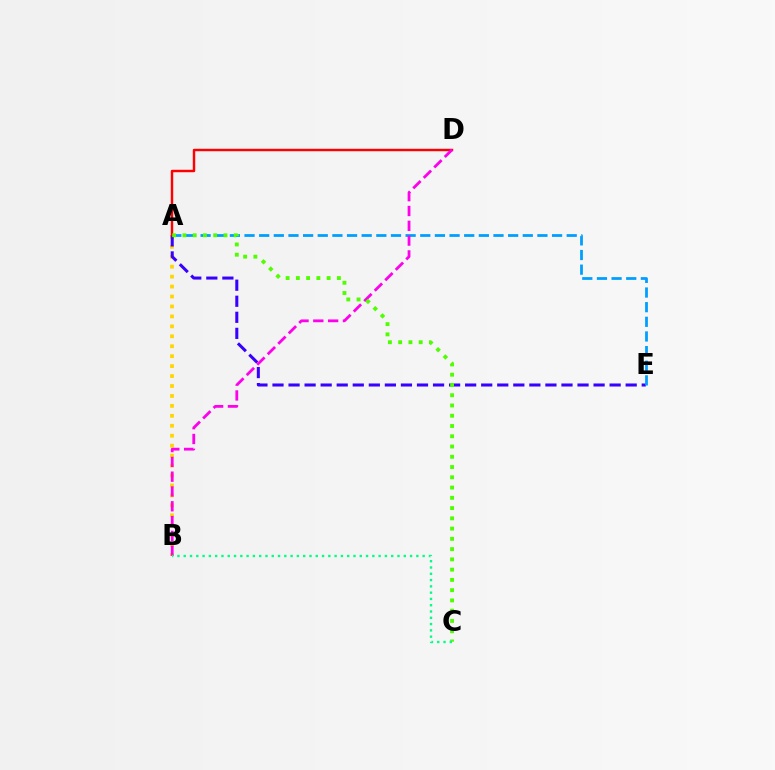{('A', 'B'): [{'color': '#ffd500', 'line_style': 'dotted', 'thickness': 2.7}], ('A', 'E'): [{'color': '#3700ff', 'line_style': 'dashed', 'thickness': 2.18}, {'color': '#009eff', 'line_style': 'dashed', 'thickness': 1.99}], ('A', 'D'): [{'color': '#ff0000', 'line_style': 'solid', 'thickness': 1.76}], ('B', 'D'): [{'color': '#ff00ed', 'line_style': 'dashed', 'thickness': 2.01}], ('A', 'C'): [{'color': '#4fff00', 'line_style': 'dotted', 'thickness': 2.79}], ('B', 'C'): [{'color': '#00ff86', 'line_style': 'dotted', 'thickness': 1.71}]}